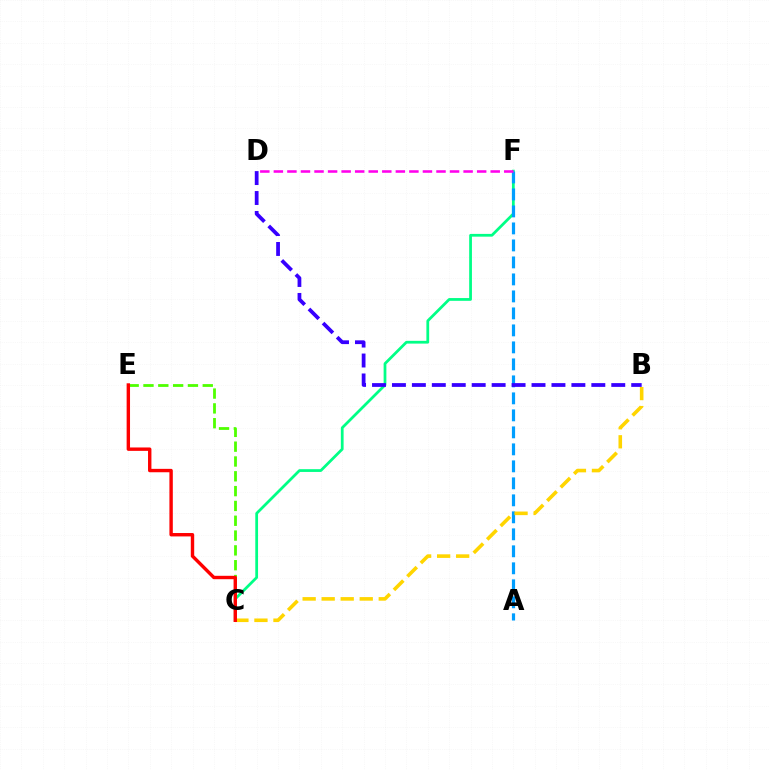{('C', 'F'): [{'color': '#00ff86', 'line_style': 'solid', 'thickness': 1.99}], ('A', 'F'): [{'color': '#009eff', 'line_style': 'dashed', 'thickness': 2.31}], ('B', 'C'): [{'color': '#ffd500', 'line_style': 'dashed', 'thickness': 2.58}], ('B', 'D'): [{'color': '#3700ff', 'line_style': 'dashed', 'thickness': 2.71}], ('D', 'F'): [{'color': '#ff00ed', 'line_style': 'dashed', 'thickness': 1.84}], ('C', 'E'): [{'color': '#4fff00', 'line_style': 'dashed', 'thickness': 2.01}, {'color': '#ff0000', 'line_style': 'solid', 'thickness': 2.45}]}